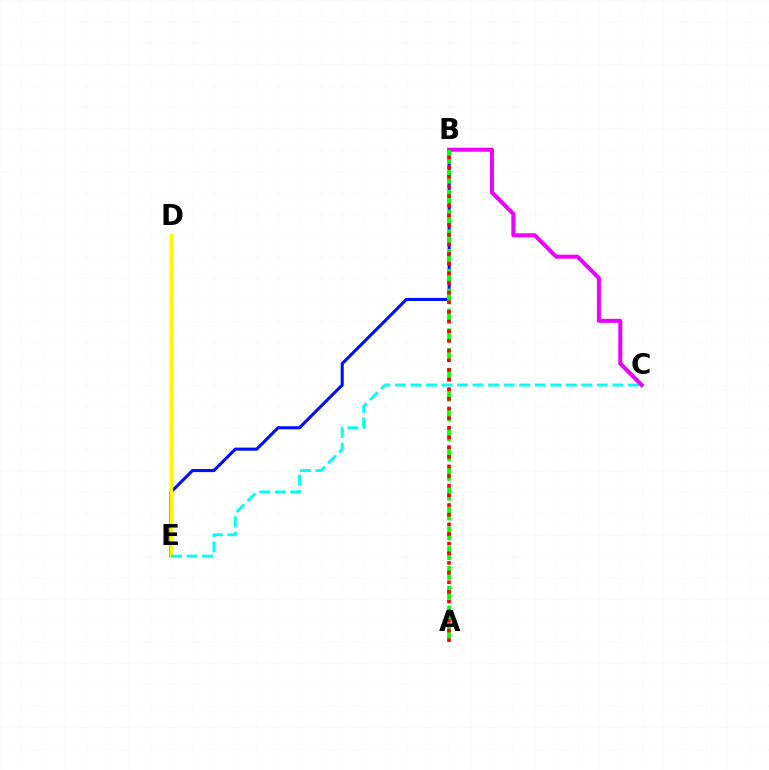{('B', 'E'): [{'color': '#0010ff', 'line_style': 'solid', 'thickness': 2.22}], ('D', 'E'): [{'color': '#fcf500', 'line_style': 'solid', 'thickness': 2.31}], ('C', 'E'): [{'color': '#00fff6', 'line_style': 'dashed', 'thickness': 2.11}], ('B', 'C'): [{'color': '#ee00ff', 'line_style': 'solid', 'thickness': 2.88}], ('A', 'B'): [{'color': '#08ff00', 'line_style': 'dashed', 'thickness': 2.69}, {'color': '#ff0000', 'line_style': 'dotted', 'thickness': 2.62}]}